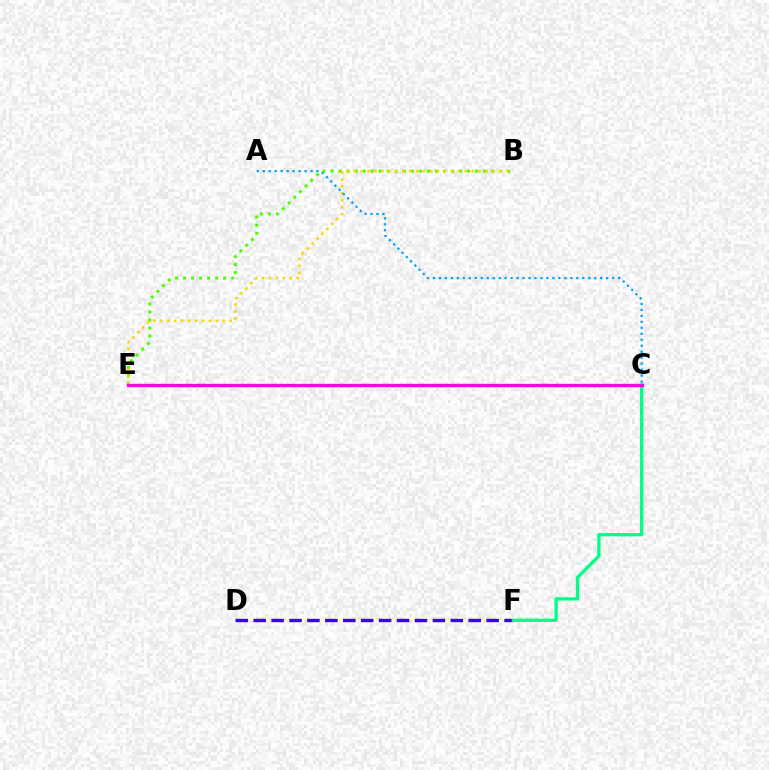{('D', 'F'): [{'color': '#3700ff', 'line_style': 'dashed', 'thickness': 2.43}], ('B', 'E'): [{'color': '#4fff00', 'line_style': 'dotted', 'thickness': 2.18}, {'color': '#ffd500', 'line_style': 'dotted', 'thickness': 1.89}], ('C', 'E'): [{'color': '#ff0000', 'line_style': 'solid', 'thickness': 2.23}, {'color': '#ff00ed', 'line_style': 'solid', 'thickness': 2.35}], ('C', 'F'): [{'color': '#00ff86', 'line_style': 'solid', 'thickness': 2.36}], ('A', 'C'): [{'color': '#009eff', 'line_style': 'dotted', 'thickness': 1.62}]}